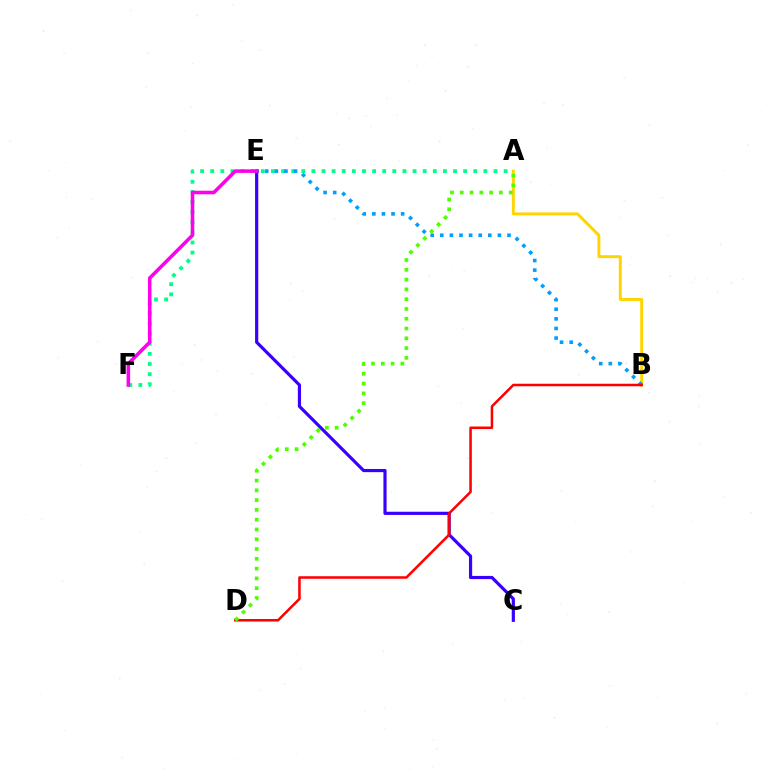{('A', 'B'): [{'color': '#ffd500', 'line_style': 'solid', 'thickness': 2.11}], ('A', 'F'): [{'color': '#00ff86', 'line_style': 'dotted', 'thickness': 2.75}], ('B', 'E'): [{'color': '#009eff', 'line_style': 'dotted', 'thickness': 2.61}], ('C', 'E'): [{'color': '#3700ff', 'line_style': 'solid', 'thickness': 2.29}], ('B', 'D'): [{'color': '#ff0000', 'line_style': 'solid', 'thickness': 1.82}], ('E', 'F'): [{'color': '#ff00ed', 'line_style': 'solid', 'thickness': 2.56}], ('A', 'D'): [{'color': '#4fff00', 'line_style': 'dotted', 'thickness': 2.66}]}